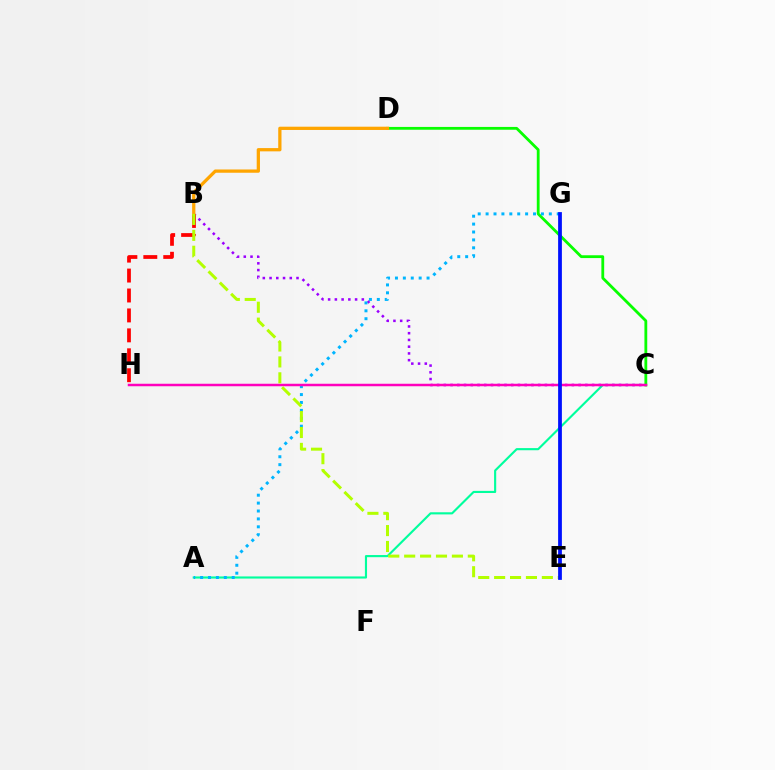{('A', 'C'): [{'color': '#00ff9d', 'line_style': 'solid', 'thickness': 1.54}], ('B', 'C'): [{'color': '#9b00ff', 'line_style': 'dotted', 'thickness': 1.83}], ('C', 'D'): [{'color': '#08ff00', 'line_style': 'solid', 'thickness': 2.02}], ('B', 'H'): [{'color': '#ff0000', 'line_style': 'dashed', 'thickness': 2.71}], ('A', 'G'): [{'color': '#00b5ff', 'line_style': 'dotted', 'thickness': 2.15}], ('C', 'H'): [{'color': '#ff00bd', 'line_style': 'solid', 'thickness': 1.79}], ('B', 'D'): [{'color': '#ffa500', 'line_style': 'solid', 'thickness': 2.35}], ('B', 'E'): [{'color': '#b3ff00', 'line_style': 'dashed', 'thickness': 2.16}], ('E', 'G'): [{'color': '#0010ff', 'line_style': 'solid', 'thickness': 2.71}]}